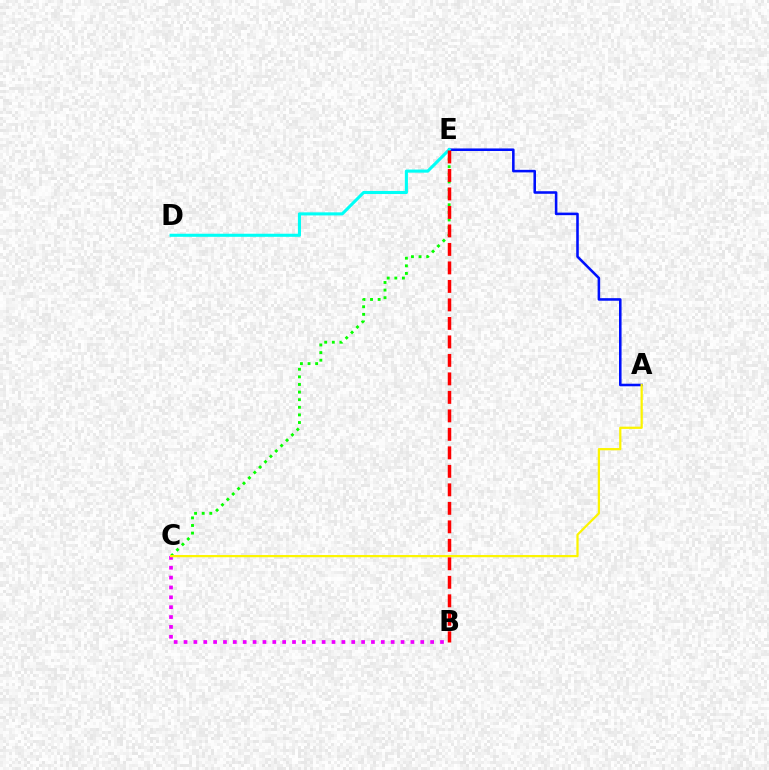{('C', 'E'): [{'color': '#08ff00', 'line_style': 'dotted', 'thickness': 2.07}], ('B', 'C'): [{'color': '#ee00ff', 'line_style': 'dotted', 'thickness': 2.68}], ('A', 'E'): [{'color': '#0010ff', 'line_style': 'solid', 'thickness': 1.84}], ('A', 'C'): [{'color': '#fcf500', 'line_style': 'solid', 'thickness': 1.61}], ('D', 'E'): [{'color': '#00fff6', 'line_style': 'solid', 'thickness': 2.22}], ('B', 'E'): [{'color': '#ff0000', 'line_style': 'dashed', 'thickness': 2.51}]}